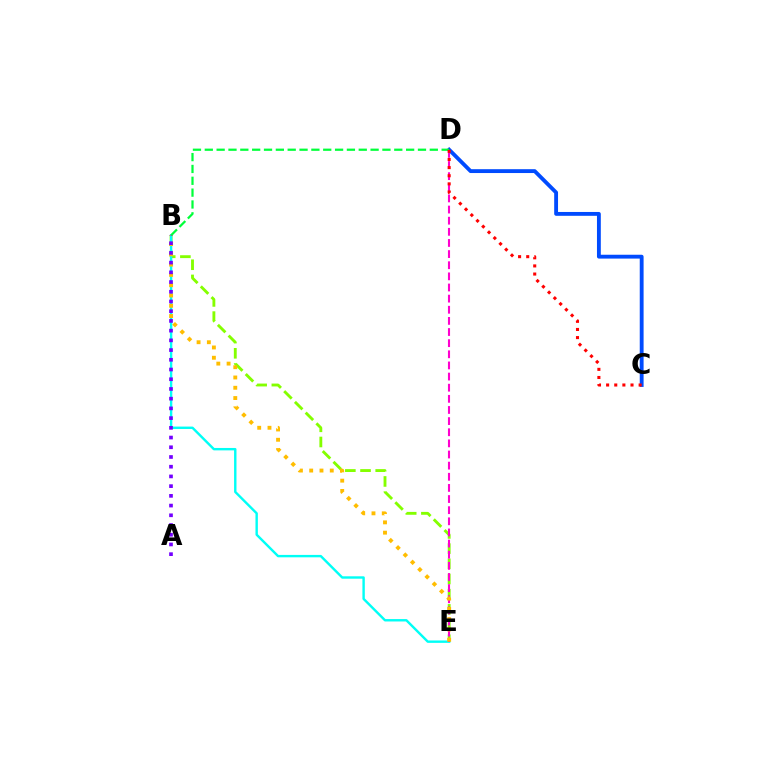{('B', 'E'): [{'color': '#84ff00', 'line_style': 'dashed', 'thickness': 2.06}, {'color': '#00fff6', 'line_style': 'solid', 'thickness': 1.73}, {'color': '#ffbd00', 'line_style': 'dotted', 'thickness': 2.79}], ('D', 'E'): [{'color': '#ff00cf', 'line_style': 'dashed', 'thickness': 1.51}], ('C', 'D'): [{'color': '#004bff', 'line_style': 'solid', 'thickness': 2.77}, {'color': '#ff0000', 'line_style': 'dotted', 'thickness': 2.21}], ('B', 'D'): [{'color': '#00ff39', 'line_style': 'dashed', 'thickness': 1.61}], ('A', 'B'): [{'color': '#7200ff', 'line_style': 'dotted', 'thickness': 2.64}]}